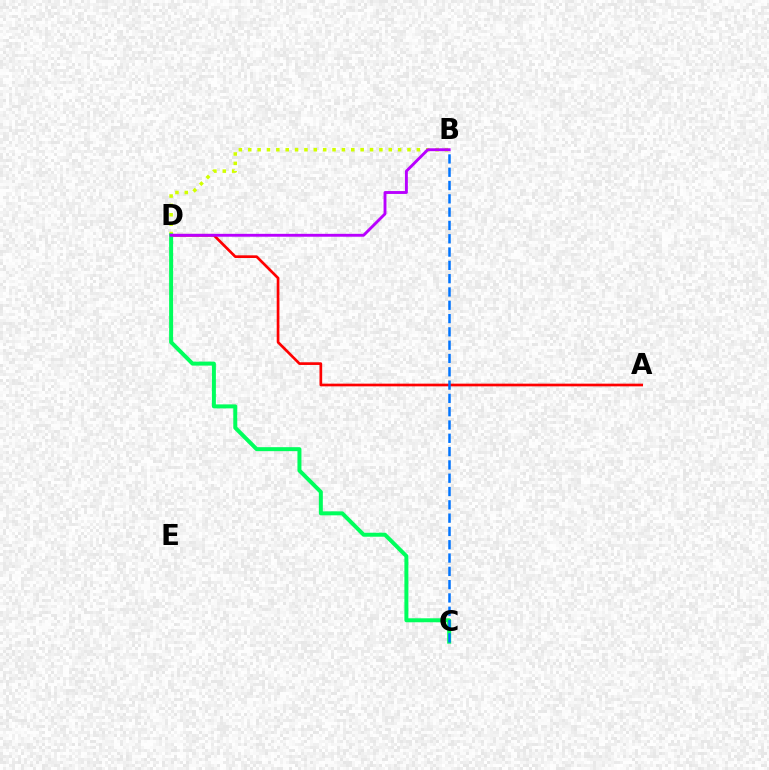{('B', 'D'): [{'color': '#d1ff00', 'line_style': 'dotted', 'thickness': 2.55}, {'color': '#b900ff', 'line_style': 'solid', 'thickness': 2.08}], ('A', 'D'): [{'color': '#ff0000', 'line_style': 'solid', 'thickness': 1.93}], ('C', 'D'): [{'color': '#00ff5c', 'line_style': 'solid', 'thickness': 2.87}], ('B', 'C'): [{'color': '#0074ff', 'line_style': 'dashed', 'thickness': 1.81}]}